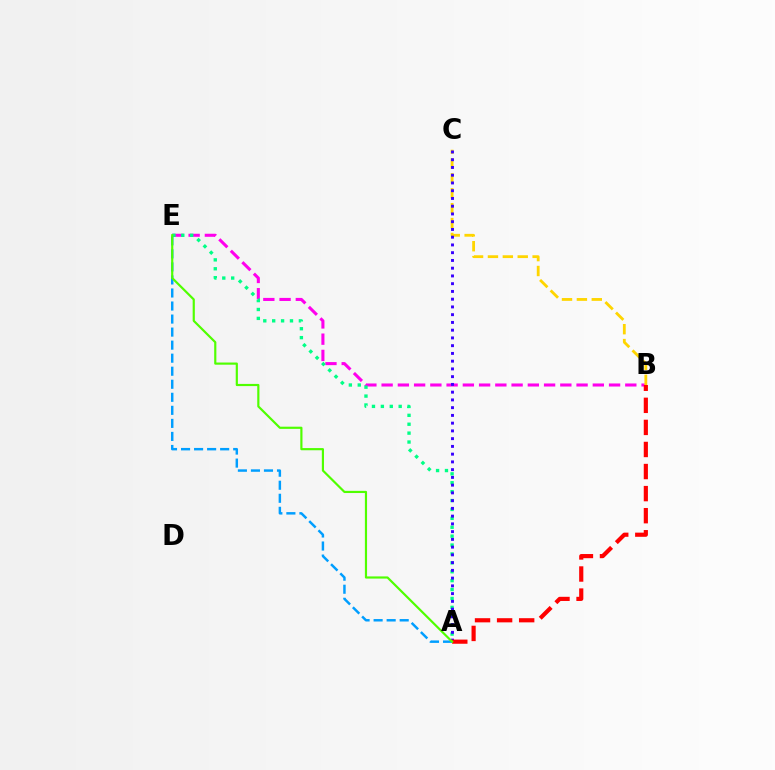{('B', 'E'): [{'color': '#ff00ed', 'line_style': 'dashed', 'thickness': 2.21}], ('A', 'E'): [{'color': '#00ff86', 'line_style': 'dotted', 'thickness': 2.42}, {'color': '#009eff', 'line_style': 'dashed', 'thickness': 1.77}, {'color': '#4fff00', 'line_style': 'solid', 'thickness': 1.57}], ('B', 'C'): [{'color': '#ffd500', 'line_style': 'dashed', 'thickness': 2.02}], ('A', 'C'): [{'color': '#3700ff', 'line_style': 'dotted', 'thickness': 2.11}], ('A', 'B'): [{'color': '#ff0000', 'line_style': 'dashed', 'thickness': 3.0}]}